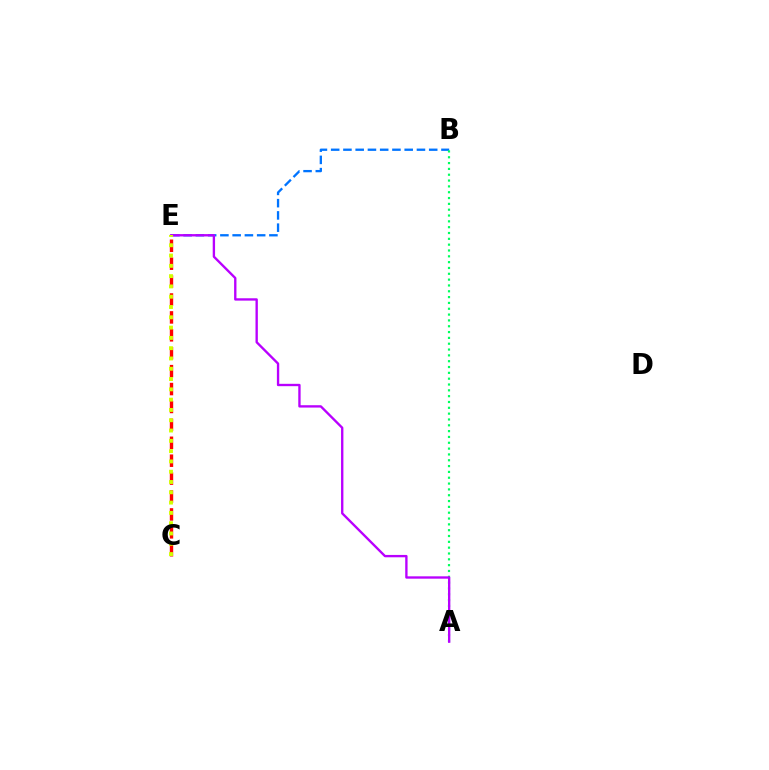{('B', 'E'): [{'color': '#0074ff', 'line_style': 'dashed', 'thickness': 1.66}], ('C', 'E'): [{'color': '#ff0000', 'line_style': 'dashed', 'thickness': 2.43}, {'color': '#d1ff00', 'line_style': 'dotted', 'thickness': 2.8}], ('A', 'B'): [{'color': '#00ff5c', 'line_style': 'dotted', 'thickness': 1.58}], ('A', 'E'): [{'color': '#b900ff', 'line_style': 'solid', 'thickness': 1.69}]}